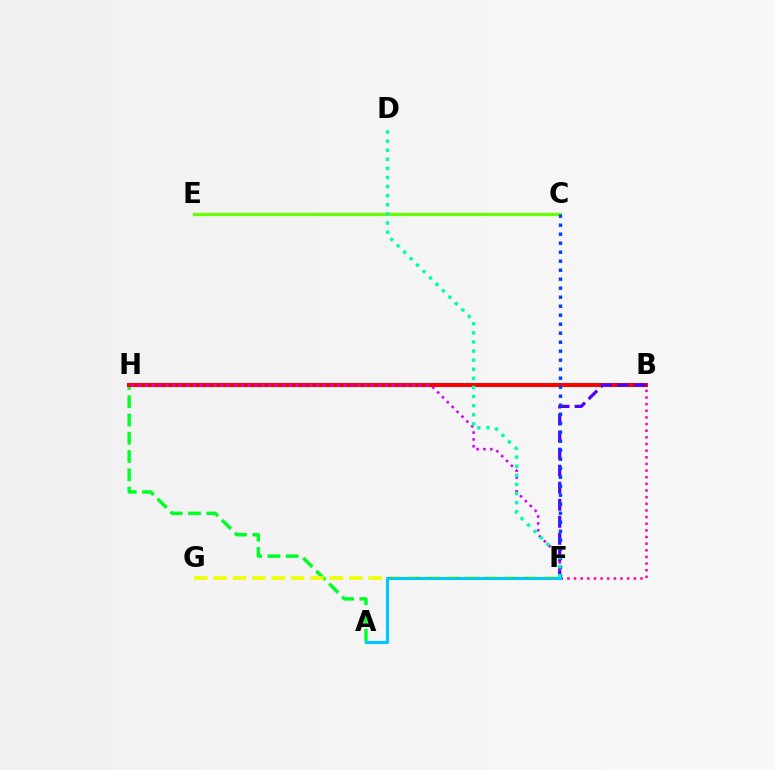{('A', 'H'): [{'color': '#00ff27', 'line_style': 'dashed', 'thickness': 2.48}], ('B', 'H'): [{'color': '#ff0000', 'line_style': 'solid', 'thickness': 2.87}], ('C', 'E'): [{'color': '#ff8800', 'line_style': 'dotted', 'thickness': 1.89}, {'color': '#66ff00', 'line_style': 'solid', 'thickness': 2.31}], ('B', 'F'): [{'color': '#ff00a0', 'line_style': 'dotted', 'thickness': 1.81}, {'color': '#4f00ff', 'line_style': 'dashed', 'thickness': 2.31}], ('F', 'G'): [{'color': '#eeff00', 'line_style': 'dashed', 'thickness': 2.63}], ('F', 'H'): [{'color': '#d600ff', 'line_style': 'dotted', 'thickness': 1.86}], ('C', 'F'): [{'color': '#003fff', 'line_style': 'dotted', 'thickness': 2.45}], ('A', 'F'): [{'color': '#00c7ff', 'line_style': 'solid', 'thickness': 2.23}], ('D', 'F'): [{'color': '#00ffaf', 'line_style': 'dotted', 'thickness': 2.47}]}